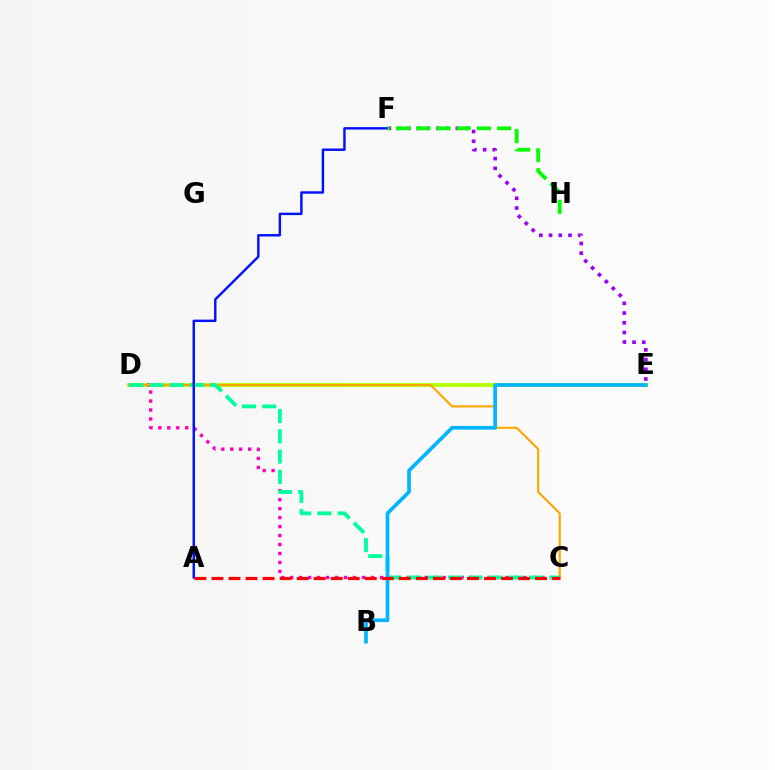{('D', 'E'): [{'color': '#b3ff00', 'line_style': 'solid', 'thickness': 2.77}], ('C', 'D'): [{'color': '#ff00bd', 'line_style': 'dotted', 'thickness': 2.44}, {'color': '#ffa500', 'line_style': 'solid', 'thickness': 1.53}, {'color': '#00ff9d', 'line_style': 'dashed', 'thickness': 2.75}], ('E', 'F'): [{'color': '#9b00ff', 'line_style': 'dotted', 'thickness': 2.64}], ('B', 'E'): [{'color': '#00b5ff', 'line_style': 'solid', 'thickness': 2.64}], ('A', 'F'): [{'color': '#0010ff', 'line_style': 'solid', 'thickness': 1.75}], ('F', 'H'): [{'color': '#08ff00', 'line_style': 'dashed', 'thickness': 2.75}], ('A', 'C'): [{'color': '#ff0000', 'line_style': 'dashed', 'thickness': 2.31}]}